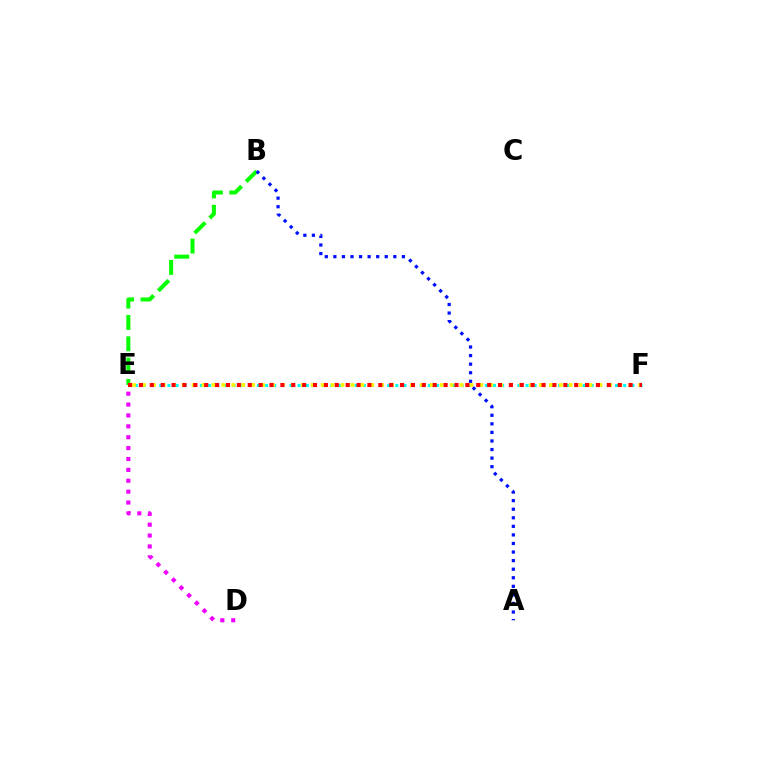{('B', 'E'): [{'color': '#08ff00', 'line_style': 'dashed', 'thickness': 2.9}], ('E', 'F'): [{'color': '#00fff6', 'line_style': 'dotted', 'thickness': 2.21}, {'color': '#fcf500', 'line_style': 'dotted', 'thickness': 2.7}, {'color': '#ff0000', 'line_style': 'dotted', 'thickness': 2.96}], ('A', 'B'): [{'color': '#0010ff', 'line_style': 'dotted', 'thickness': 2.33}], ('D', 'E'): [{'color': '#ee00ff', 'line_style': 'dotted', 'thickness': 2.96}]}